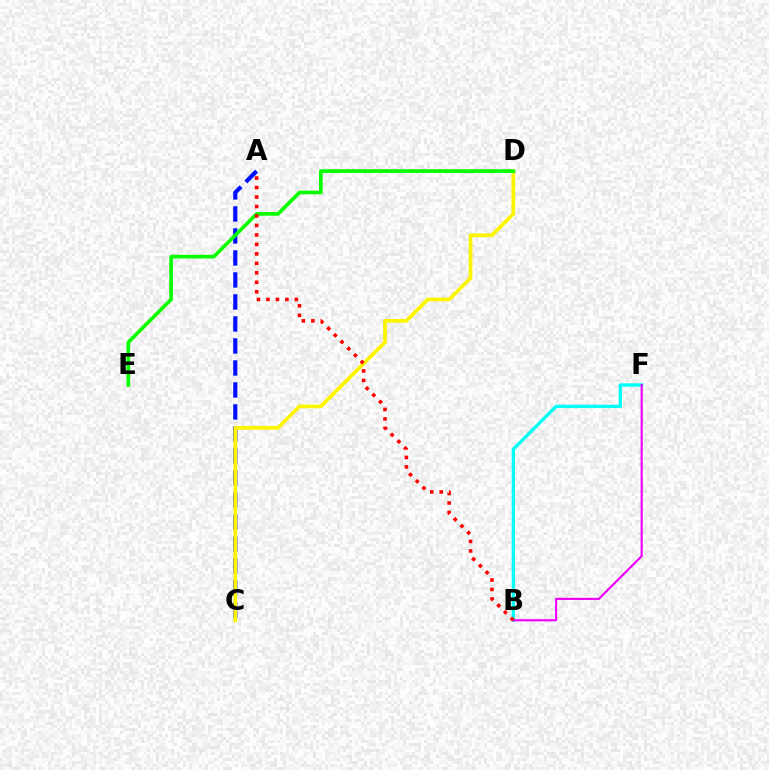{('A', 'C'): [{'color': '#0010ff', 'line_style': 'dashed', 'thickness': 2.99}], ('B', 'F'): [{'color': '#00fff6', 'line_style': 'solid', 'thickness': 2.41}, {'color': '#ee00ff', 'line_style': 'solid', 'thickness': 1.54}], ('C', 'D'): [{'color': '#fcf500', 'line_style': 'solid', 'thickness': 2.66}], ('D', 'E'): [{'color': '#08ff00', 'line_style': 'solid', 'thickness': 2.63}], ('A', 'B'): [{'color': '#ff0000', 'line_style': 'dotted', 'thickness': 2.57}]}